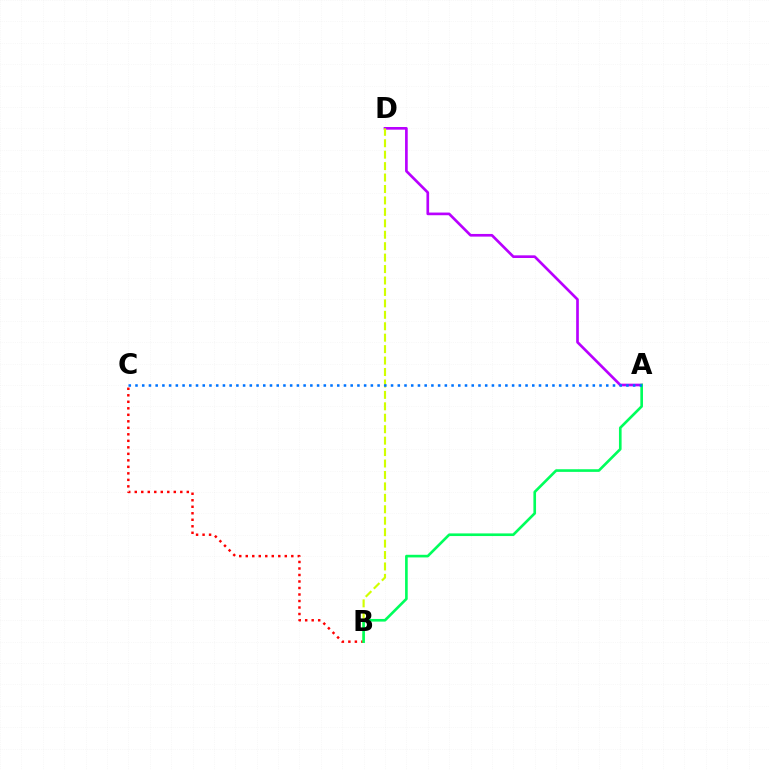{('A', 'D'): [{'color': '#b900ff', 'line_style': 'solid', 'thickness': 1.92}], ('B', 'C'): [{'color': '#ff0000', 'line_style': 'dotted', 'thickness': 1.77}], ('B', 'D'): [{'color': '#d1ff00', 'line_style': 'dashed', 'thickness': 1.55}], ('A', 'B'): [{'color': '#00ff5c', 'line_style': 'solid', 'thickness': 1.9}], ('A', 'C'): [{'color': '#0074ff', 'line_style': 'dotted', 'thickness': 1.83}]}